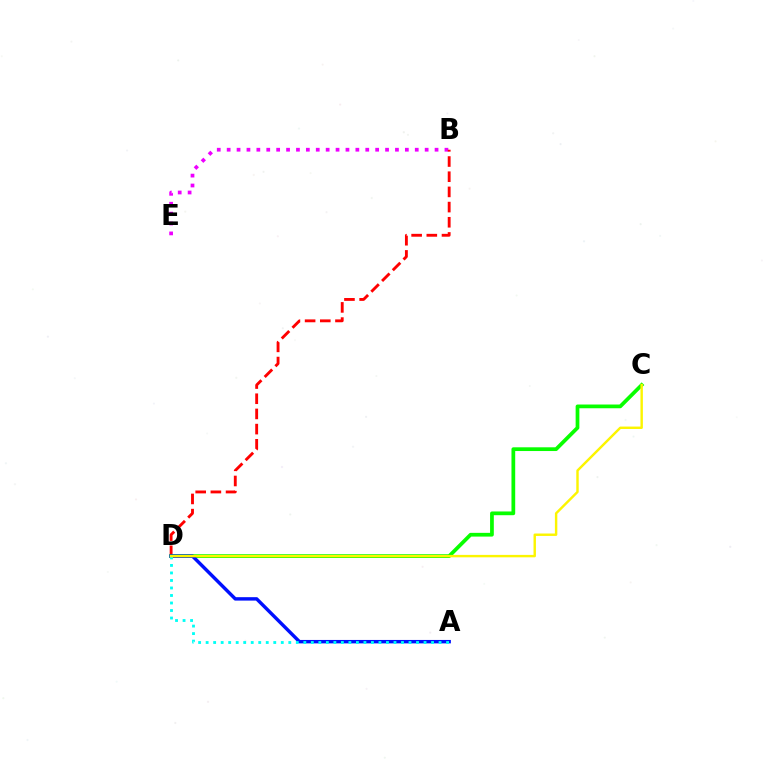{('B', 'E'): [{'color': '#ee00ff', 'line_style': 'dotted', 'thickness': 2.69}], ('B', 'D'): [{'color': '#ff0000', 'line_style': 'dashed', 'thickness': 2.06}], ('C', 'D'): [{'color': '#08ff00', 'line_style': 'solid', 'thickness': 2.69}, {'color': '#fcf500', 'line_style': 'solid', 'thickness': 1.74}], ('A', 'D'): [{'color': '#0010ff', 'line_style': 'solid', 'thickness': 2.47}, {'color': '#00fff6', 'line_style': 'dotted', 'thickness': 2.04}]}